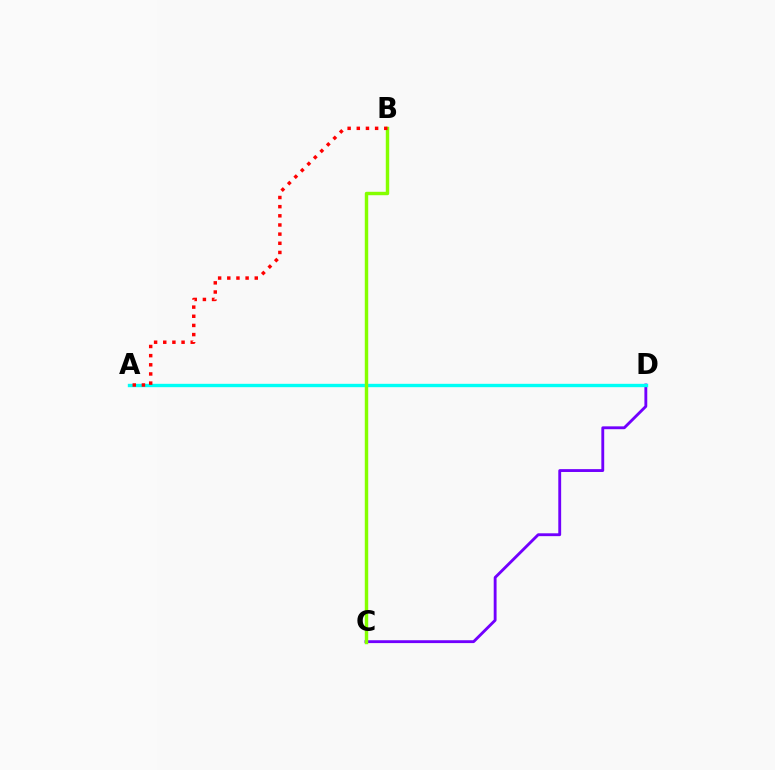{('C', 'D'): [{'color': '#7200ff', 'line_style': 'solid', 'thickness': 2.05}], ('A', 'D'): [{'color': '#00fff6', 'line_style': 'solid', 'thickness': 2.42}], ('B', 'C'): [{'color': '#84ff00', 'line_style': 'solid', 'thickness': 2.47}], ('A', 'B'): [{'color': '#ff0000', 'line_style': 'dotted', 'thickness': 2.49}]}